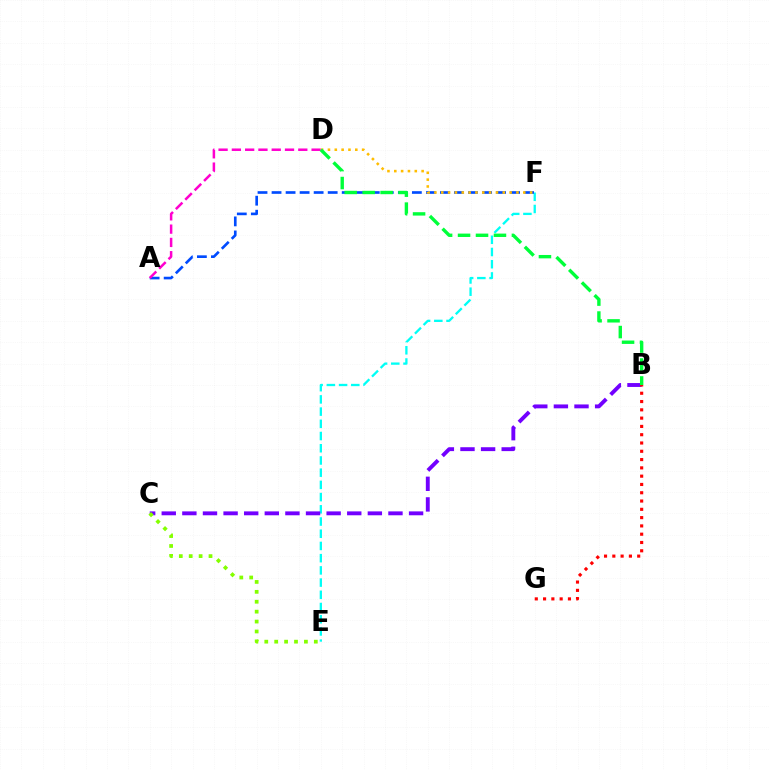{('E', 'F'): [{'color': '#00fff6', 'line_style': 'dashed', 'thickness': 1.66}], ('A', 'F'): [{'color': '#004bff', 'line_style': 'dashed', 'thickness': 1.91}], ('B', 'C'): [{'color': '#7200ff', 'line_style': 'dashed', 'thickness': 2.8}], ('D', 'F'): [{'color': '#ffbd00', 'line_style': 'dotted', 'thickness': 1.86}], ('A', 'D'): [{'color': '#ff00cf', 'line_style': 'dashed', 'thickness': 1.81}], ('B', 'D'): [{'color': '#00ff39', 'line_style': 'dashed', 'thickness': 2.44}], ('B', 'G'): [{'color': '#ff0000', 'line_style': 'dotted', 'thickness': 2.25}], ('C', 'E'): [{'color': '#84ff00', 'line_style': 'dotted', 'thickness': 2.69}]}